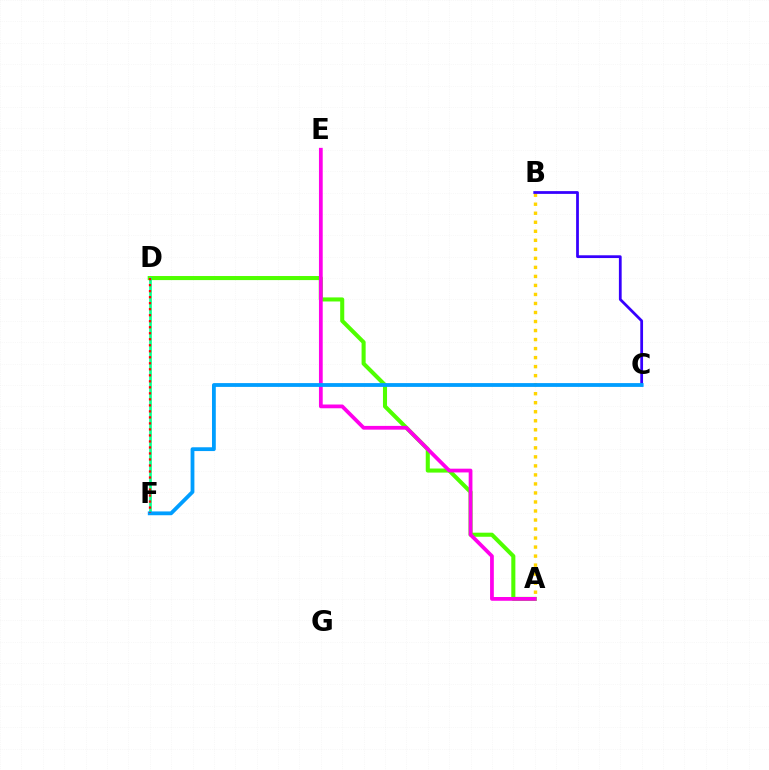{('A', 'D'): [{'color': '#4fff00', 'line_style': 'solid', 'thickness': 2.93}], ('A', 'E'): [{'color': '#ff00ed', 'line_style': 'solid', 'thickness': 2.71}], ('D', 'F'): [{'color': '#00ff86', 'line_style': 'solid', 'thickness': 1.9}, {'color': '#ff0000', 'line_style': 'dotted', 'thickness': 1.63}], ('A', 'B'): [{'color': '#ffd500', 'line_style': 'dotted', 'thickness': 2.45}], ('B', 'C'): [{'color': '#3700ff', 'line_style': 'solid', 'thickness': 1.99}], ('C', 'F'): [{'color': '#009eff', 'line_style': 'solid', 'thickness': 2.74}]}